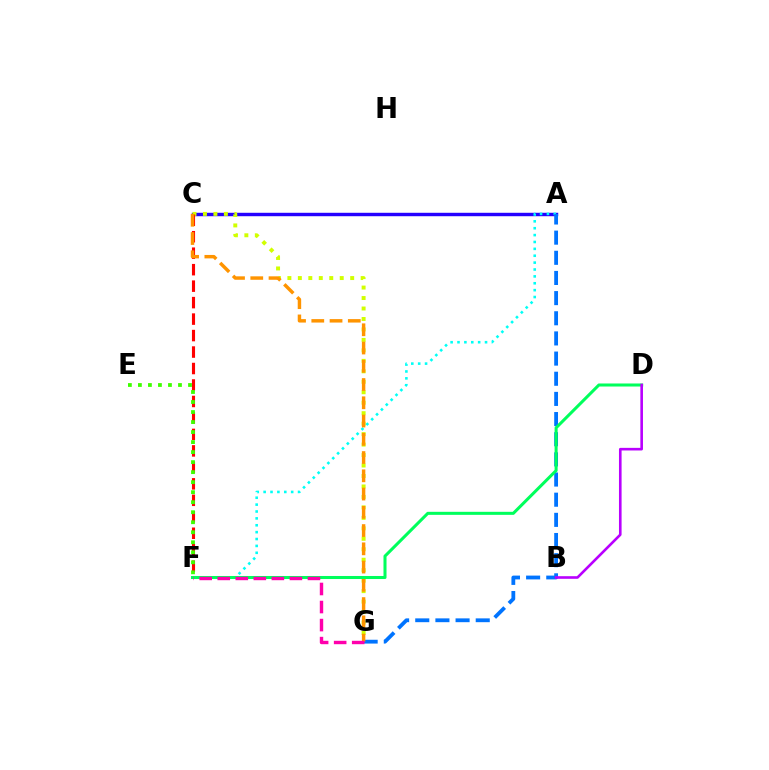{('A', 'C'): [{'color': '#2500ff', 'line_style': 'solid', 'thickness': 2.47}], ('C', 'G'): [{'color': '#d1ff00', 'line_style': 'dotted', 'thickness': 2.84}, {'color': '#ff9400', 'line_style': 'dashed', 'thickness': 2.48}], ('C', 'F'): [{'color': '#ff0000', 'line_style': 'dashed', 'thickness': 2.24}], ('A', 'F'): [{'color': '#00fff6', 'line_style': 'dotted', 'thickness': 1.87}], ('A', 'G'): [{'color': '#0074ff', 'line_style': 'dashed', 'thickness': 2.74}], ('E', 'F'): [{'color': '#3dff00', 'line_style': 'dotted', 'thickness': 2.72}], ('D', 'F'): [{'color': '#00ff5c', 'line_style': 'solid', 'thickness': 2.19}], ('F', 'G'): [{'color': '#ff00ac', 'line_style': 'dashed', 'thickness': 2.45}], ('B', 'D'): [{'color': '#b900ff', 'line_style': 'solid', 'thickness': 1.88}]}